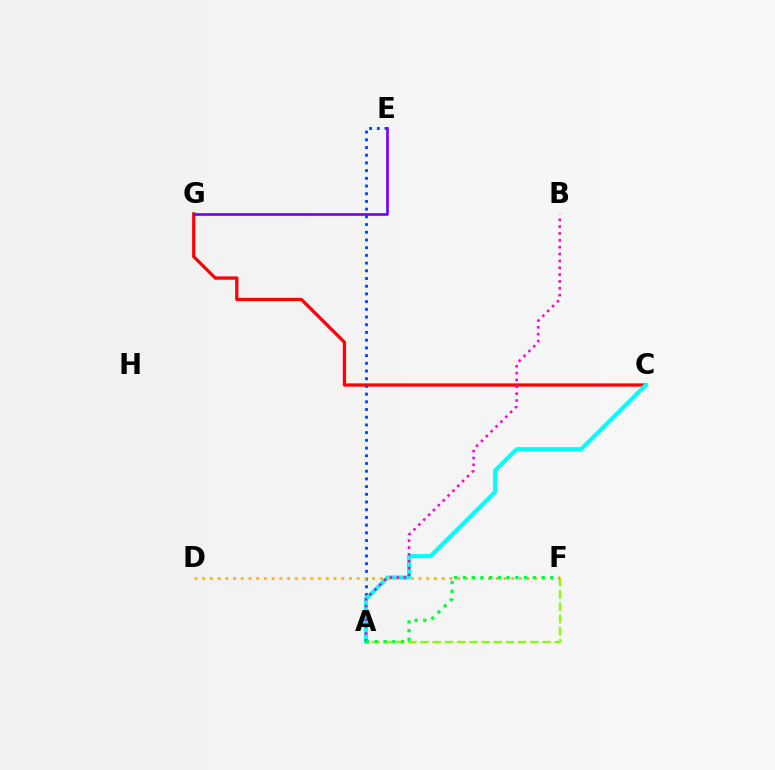{('C', 'G'): [{'color': '#ff0000', 'line_style': 'solid', 'thickness': 2.36}], ('A', 'F'): [{'color': '#84ff00', 'line_style': 'dashed', 'thickness': 1.66}, {'color': '#00ff39', 'line_style': 'dotted', 'thickness': 2.37}], ('A', 'E'): [{'color': '#004bff', 'line_style': 'dotted', 'thickness': 2.09}], ('A', 'C'): [{'color': '#00fff6', 'line_style': 'solid', 'thickness': 2.96}], ('D', 'F'): [{'color': '#ffbd00', 'line_style': 'dotted', 'thickness': 2.1}], ('E', 'G'): [{'color': '#7200ff', 'line_style': 'solid', 'thickness': 1.91}], ('A', 'B'): [{'color': '#ff00cf', 'line_style': 'dotted', 'thickness': 1.86}]}